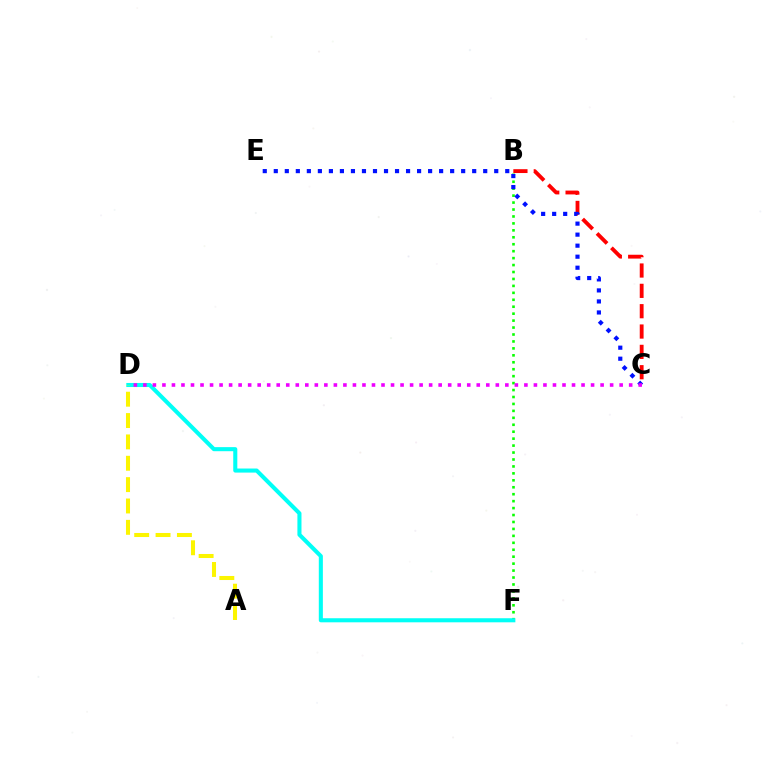{('B', 'F'): [{'color': '#08ff00', 'line_style': 'dotted', 'thickness': 1.89}], ('B', 'C'): [{'color': '#ff0000', 'line_style': 'dashed', 'thickness': 2.76}], ('C', 'E'): [{'color': '#0010ff', 'line_style': 'dotted', 'thickness': 2.99}], ('D', 'F'): [{'color': '#00fff6', 'line_style': 'solid', 'thickness': 2.93}], ('C', 'D'): [{'color': '#ee00ff', 'line_style': 'dotted', 'thickness': 2.59}], ('A', 'D'): [{'color': '#fcf500', 'line_style': 'dashed', 'thickness': 2.9}]}